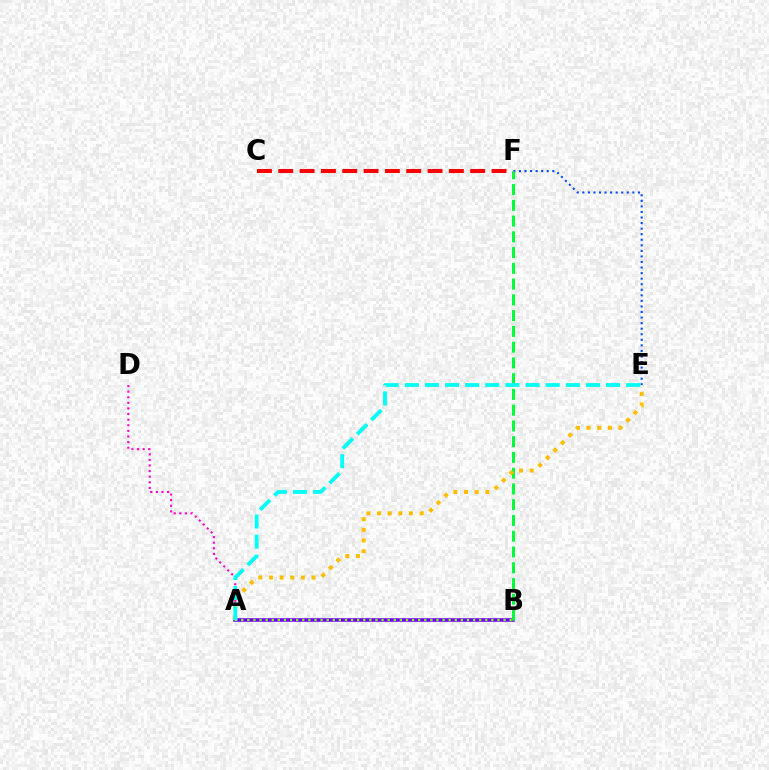{('A', 'B'): [{'color': '#7200ff', 'line_style': 'solid', 'thickness': 2.59}, {'color': '#84ff00', 'line_style': 'dotted', 'thickness': 1.66}], ('E', 'F'): [{'color': '#004bff', 'line_style': 'dotted', 'thickness': 1.51}], ('B', 'F'): [{'color': '#00ff39', 'line_style': 'dashed', 'thickness': 2.14}], ('C', 'F'): [{'color': '#ff0000', 'line_style': 'dashed', 'thickness': 2.9}], ('A', 'D'): [{'color': '#ff00cf', 'line_style': 'dotted', 'thickness': 1.52}], ('A', 'E'): [{'color': '#ffbd00', 'line_style': 'dotted', 'thickness': 2.89}, {'color': '#00fff6', 'line_style': 'dashed', 'thickness': 2.73}]}